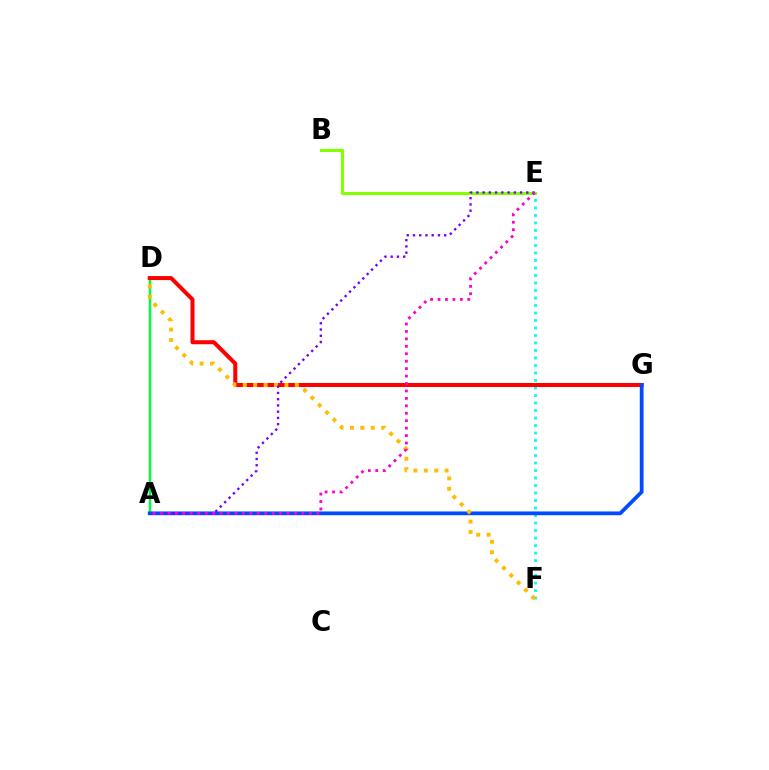{('B', 'E'): [{'color': '#84ff00', 'line_style': 'solid', 'thickness': 2.22}], ('E', 'F'): [{'color': '#00fff6', 'line_style': 'dotted', 'thickness': 2.04}], ('A', 'D'): [{'color': '#00ff39', 'line_style': 'solid', 'thickness': 1.74}], ('D', 'G'): [{'color': '#ff0000', 'line_style': 'solid', 'thickness': 2.9}], ('A', 'G'): [{'color': '#004bff', 'line_style': 'solid', 'thickness': 2.71}], ('D', 'F'): [{'color': '#ffbd00', 'line_style': 'dotted', 'thickness': 2.83}], ('A', 'E'): [{'color': '#7200ff', 'line_style': 'dotted', 'thickness': 1.7}, {'color': '#ff00cf', 'line_style': 'dotted', 'thickness': 2.02}]}